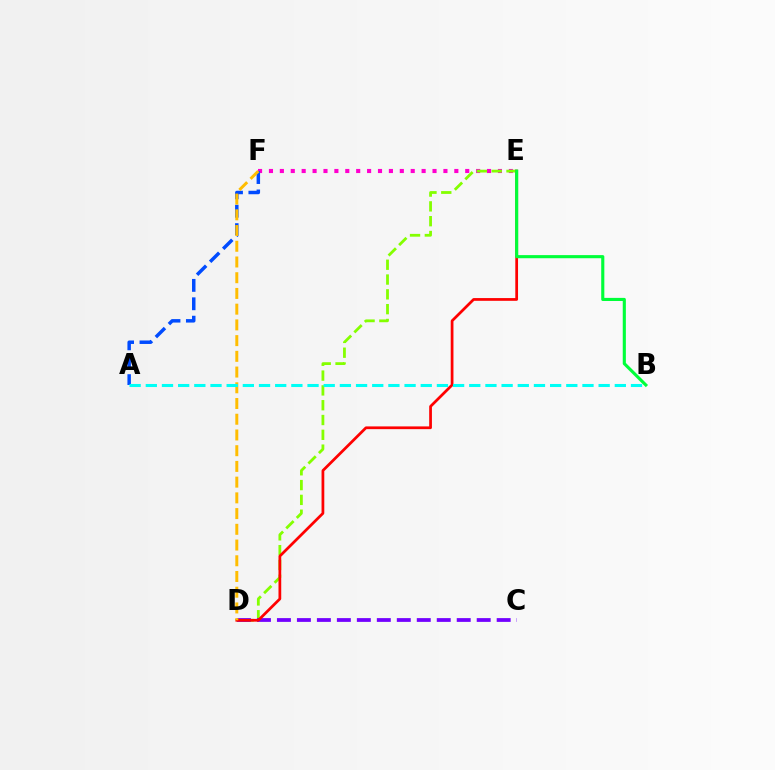{('E', 'F'): [{'color': '#ff00cf', 'line_style': 'dotted', 'thickness': 2.96}], ('D', 'E'): [{'color': '#84ff00', 'line_style': 'dashed', 'thickness': 2.01}, {'color': '#ff0000', 'line_style': 'solid', 'thickness': 1.97}], ('C', 'D'): [{'color': '#7200ff', 'line_style': 'dashed', 'thickness': 2.71}], ('A', 'F'): [{'color': '#004bff', 'line_style': 'dashed', 'thickness': 2.5}], ('B', 'E'): [{'color': '#00ff39', 'line_style': 'solid', 'thickness': 2.24}], ('D', 'F'): [{'color': '#ffbd00', 'line_style': 'dashed', 'thickness': 2.14}], ('A', 'B'): [{'color': '#00fff6', 'line_style': 'dashed', 'thickness': 2.2}]}